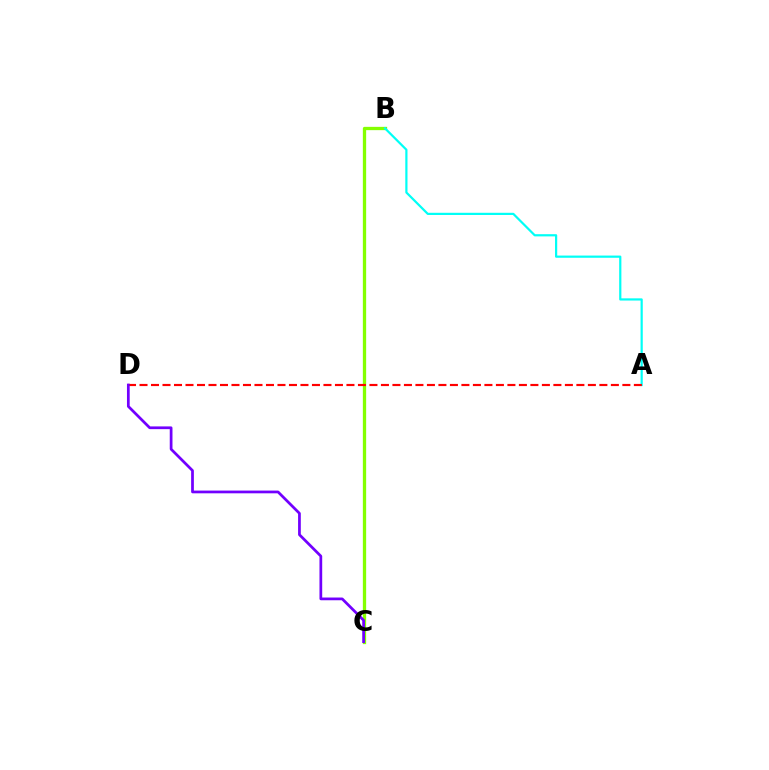{('B', 'C'): [{'color': '#84ff00', 'line_style': 'solid', 'thickness': 2.37}], ('A', 'B'): [{'color': '#00fff6', 'line_style': 'solid', 'thickness': 1.59}], ('A', 'D'): [{'color': '#ff0000', 'line_style': 'dashed', 'thickness': 1.56}], ('C', 'D'): [{'color': '#7200ff', 'line_style': 'solid', 'thickness': 1.97}]}